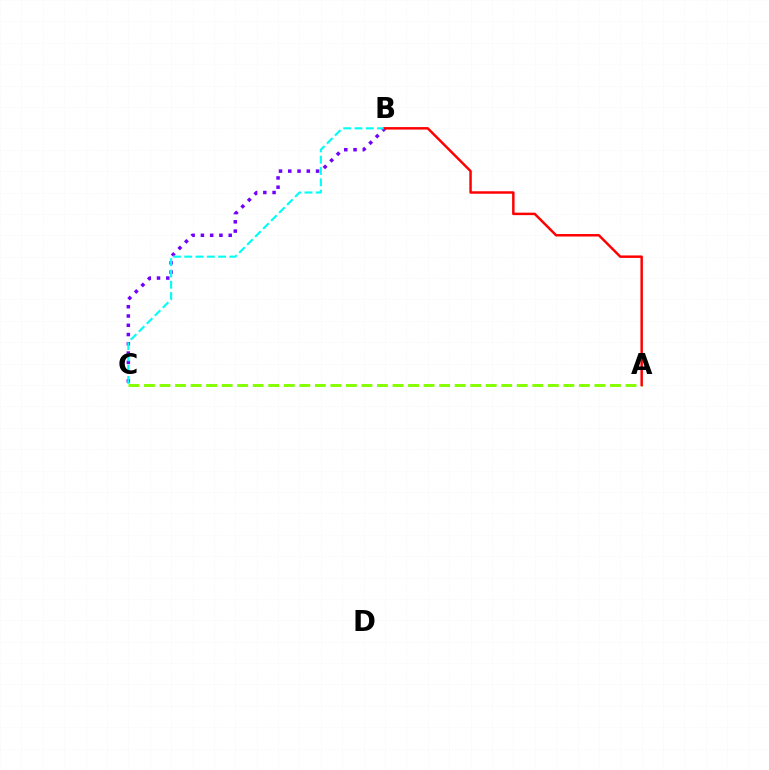{('B', 'C'): [{'color': '#7200ff', 'line_style': 'dotted', 'thickness': 2.52}, {'color': '#00fff6', 'line_style': 'dashed', 'thickness': 1.53}], ('A', 'C'): [{'color': '#84ff00', 'line_style': 'dashed', 'thickness': 2.11}], ('A', 'B'): [{'color': '#ff0000', 'line_style': 'solid', 'thickness': 1.78}]}